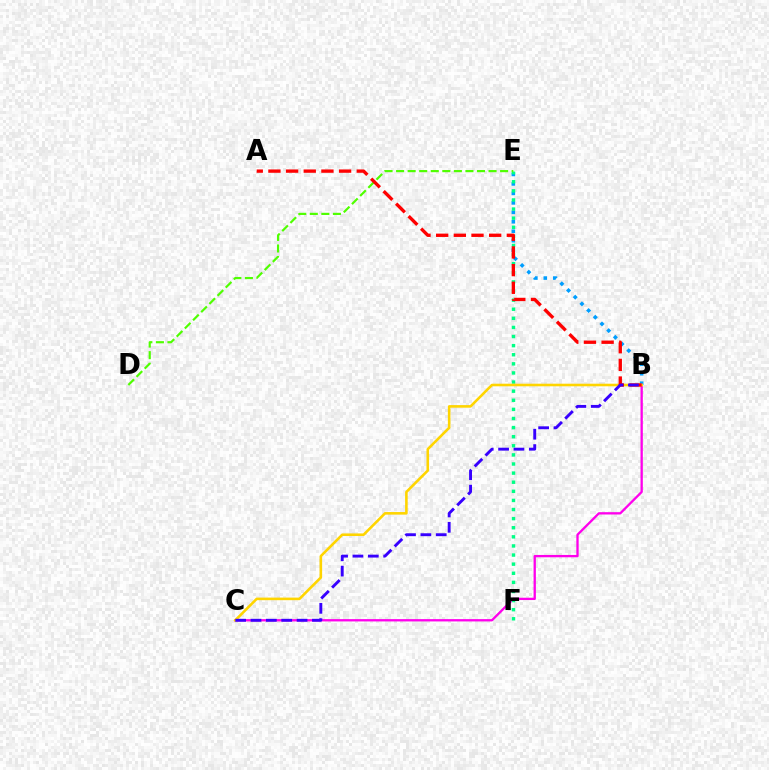{('B', 'E'): [{'color': '#009eff', 'line_style': 'dotted', 'thickness': 2.57}], ('B', 'C'): [{'color': '#ff00ed', 'line_style': 'solid', 'thickness': 1.67}, {'color': '#ffd500', 'line_style': 'solid', 'thickness': 1.86}, {'color': '#3700ff', 'line_style': 'dashed', 'thickness': 2.09}], ('E', 'F'): [{'color': '#00ff86', 'line_style': 'dotted', 'thickness': 2.47}], ('D', 'E'): [{'color': '#4fff00', 'line_style': 'dashed', 'thickness': 1.57}], ('A', 'B'): [{'color': '#ff0000', 'line_style': 'dashed', 'thickness': 2.4}]}